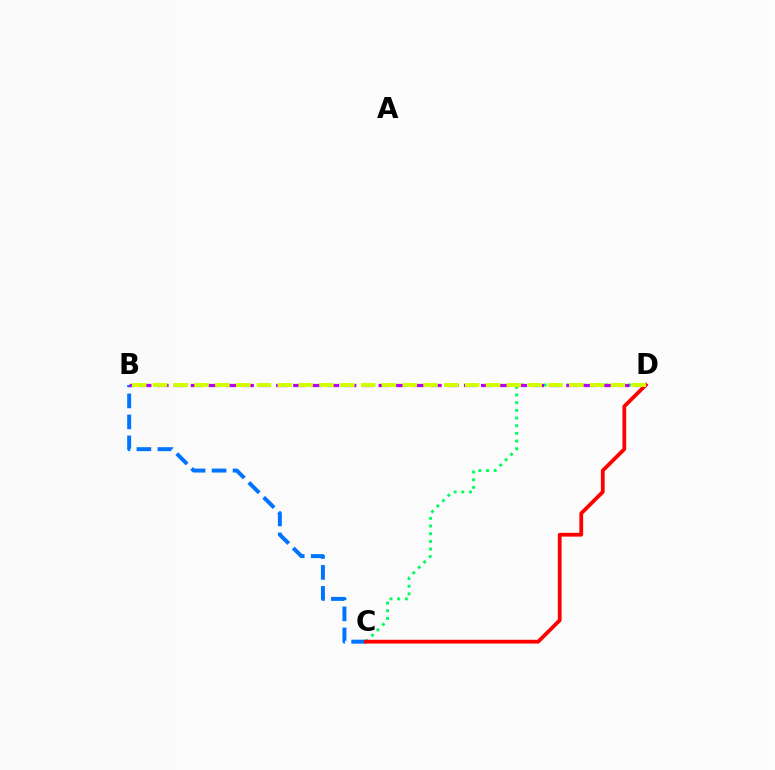{('B', 'C'): [{'color': '#0074ff', 'line_style': 'dashed', 'thickness': 2.85}], ('C', 'D'): [{'color': '#00ff5c', 'line_style': 'dotted', 'thickness': 2.09}, {'color': '#ff0000', 'line_style': 'solid', 'thickness': 2.72}], ('B', 'D'): [{'color': '#b900ff', 'line_style': 'dashed', 'thickness': 2.32}, {'color': '#d1ff00', 'line_style': 'dashed', 'thickness': 2.83}]}